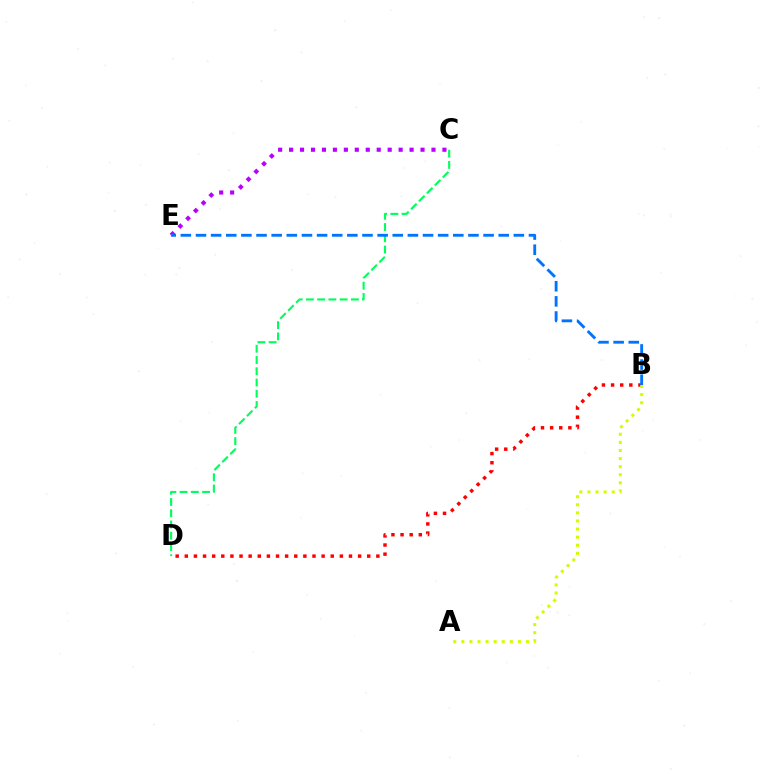{('B', 'D'): [{'color': '#ff0000', 'line_style': 'dotted', 'thickness': 2.48}], ('C', 'E'): [{'color': '#b900ff', 'line_style': 'dotted', 'thickness': 2.98}], ('C', 'D'): [{'color': '#00ff5c', 'line_style': 'dashed', 'thickness': 1.53}], ('A', 'B'): [{'color': '#d1ff00', 'line_style': 'dotted', 'thickness': 2.2}], ('B', 'E'): [{'color': '#0074ff', 'line_style': 'dashed', 'thickness': 2.06}]}